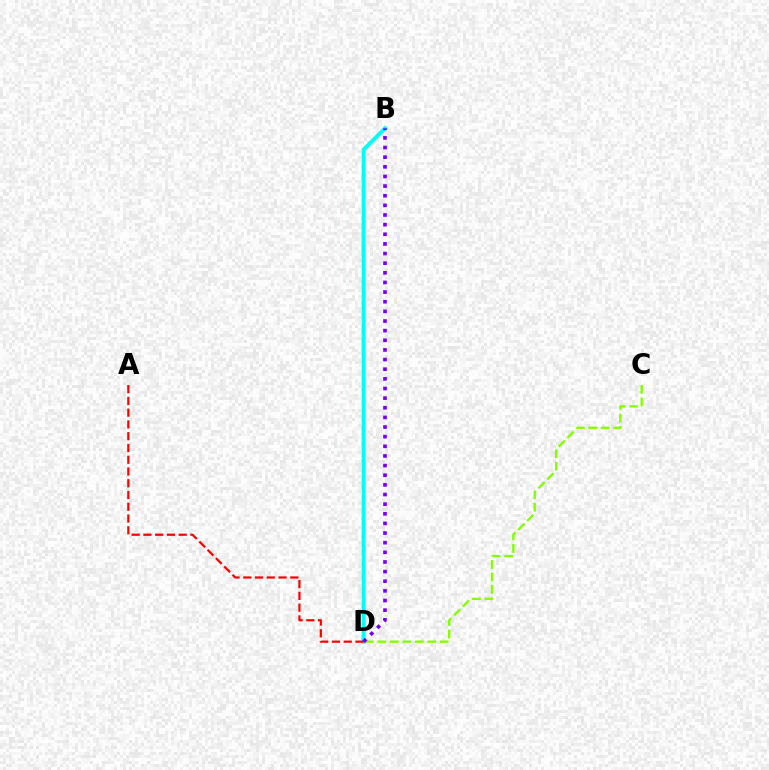{('B', 'D'): [{'color': '#00fff6', 'line_style': 'solid', 'thickness': 2.82}, {'color': '#7200ff', 'line_style': 'dotted', 'thickness': 2.62}], ('C', 'D'): [{'color': '#84ff00', 'line_style': 'dashed', 'thickness': 1.7}], ('A', 'D'): [{'color': '#ff0000', 'line_style': 'dashed', 'thickness': 1.6}]}